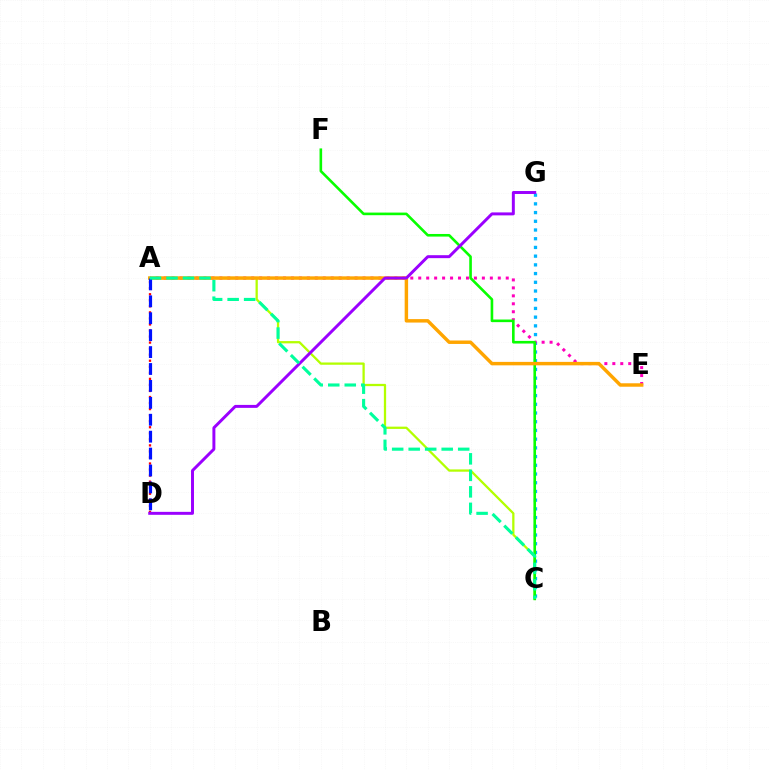{('A', 'C'): [{'color': '#b3ff00', 'line_style': 'solid', 'thickness': 1.64}, {'color': '#00ff9d', 'line_style': 'dashed', 'thickness': 2.24}], ('C', 'G'): [{'color': '#00b5ff', 'line_style': 'dotted', 'thickness': 2.37}], ('A', 'E'): [{'color': '#ff00bd', 'line_style': 'dotted', 'thickness': 2.16}, {'color': '#ffa500', 'line_style': 'solid', 'thickness': 2.48}], ('A', 'D'): [{'color': '#ff0000', 'line_style': 'dotted', 'thickness': 1.64}, {'color': '#0010ff', 'line_style': 'dashed', 'thickness': 2.3}], ('C', 'F'): [{'color': '#08ff00', 'line_style': 'solid', 'thickness': 1.89}], ('D', 'G'): [{'color': '#9b00ff', 'line_style': 'solid', 'thickness': 2.13}]}